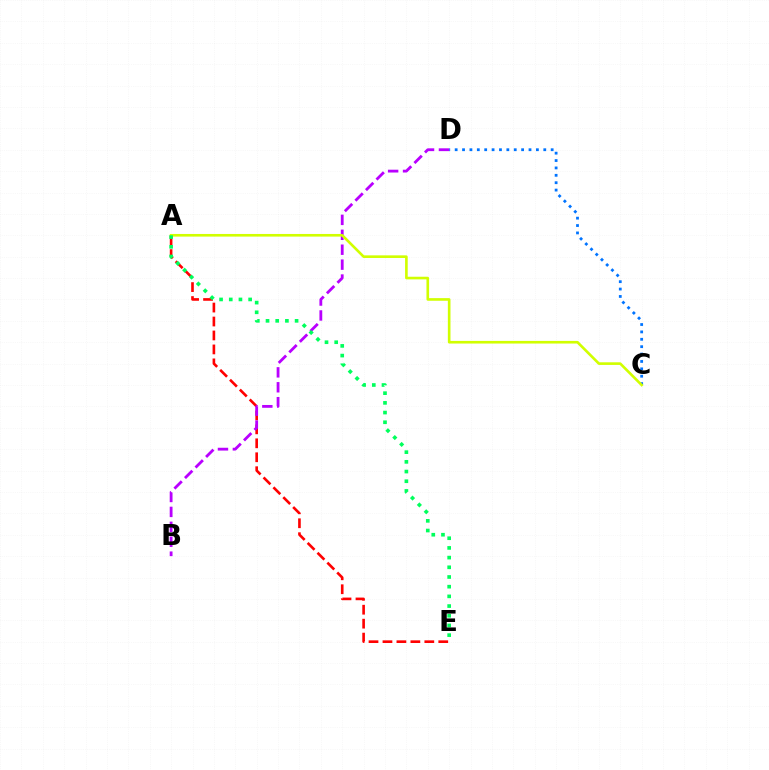{('C', 'D'): [{'color': '#0074ff', 'line_style': 'dotted', 'thickness': 2.01}], ('A', 'E'): [{'color': '#ff0000', 'line_style': 'dashed', 'thickness': 1.9}, {'color': '#00ff5c', 'line_style': 'dotted', 'thickness': 2.63}], ('B', 'D'): [{'color': '#b900ff', 'line_style': 'dashed', 'thickness': 2.03}], ('A', 'C'): [{'color': '#d1ff00', 'line_style': 'solid', 'thickness': 1.9}]}